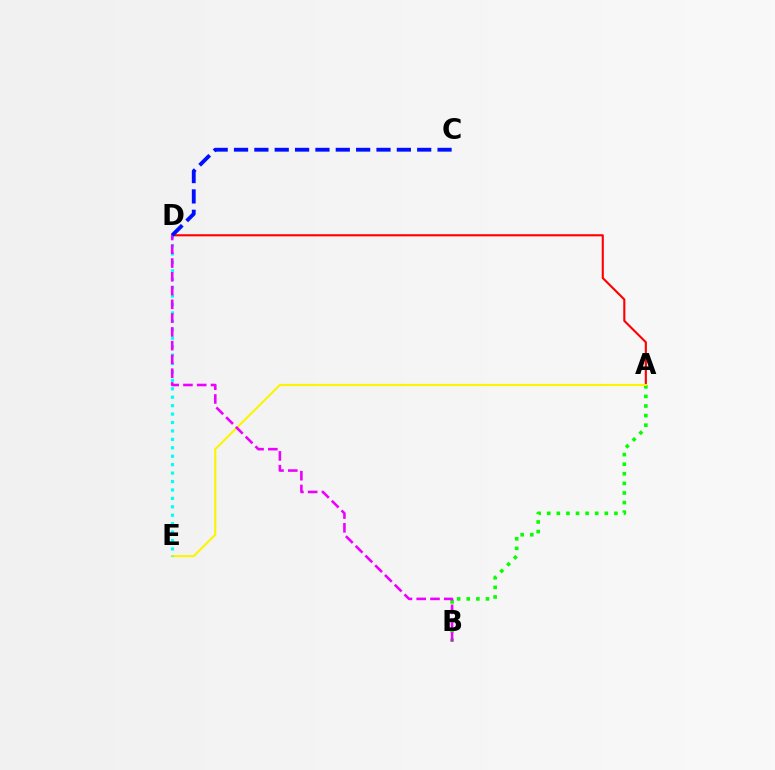{('A', 'B'): [{'color': '#08ff00', 'line_style': 'dotted', 'thickness': 2.61}], ('A', 'D'): [{'color': '#ff0000', 'line_style': 'solid', 'thickness': 1.52}], ('A', 'E'): [{'color': '#fcf500', 'line_style': 'solid', 'thickness': 1.52}], ('D', 'E'): [{'color': '#00fff6', 'line_style': 'dotted', 'thickness': 2.29}], ('B', 'D'): [{'color': '#ee00ff', 'line_style': 'dashed', 'thickness': 1.87}], ('C', 'D'): [{'color': '#0010ff', 'line_style': 'dashed', 'thickness': 2.76}]}